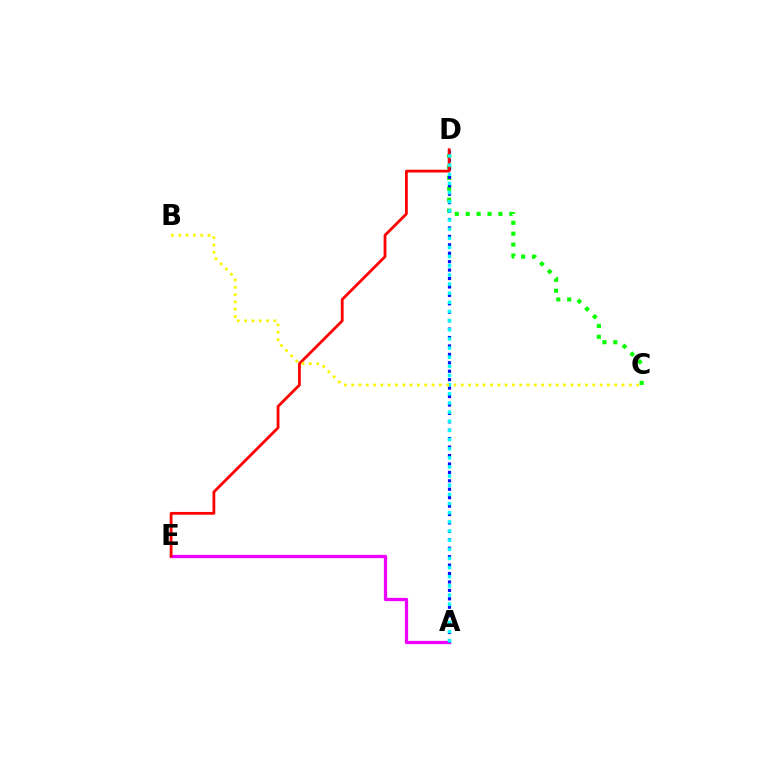{('A', 'E'): [{'color': '#ee00ff', 'line_style': 'solid', 'thickness': 2.35}], ('C', 'D'): [{'color': '#08ff00', 'line_style': 'dotted', 'thickness': 2.96}], ('A', 'D'): [{'color': '#0010ff', 'line_style': 'dotted', 'thickness': 2.29}, {'color': '#00fff6', 'line_style': 'dotted', 'thickness': 2.49}], ('D', 'E'): [{'color': '#ff0000', 'line_style': 'solid', 'thickness': 2.0}], ('B', 'C'): [{'color': '#fcf500', 'line_style': 'dotted', 'thickness': 1.99}]}